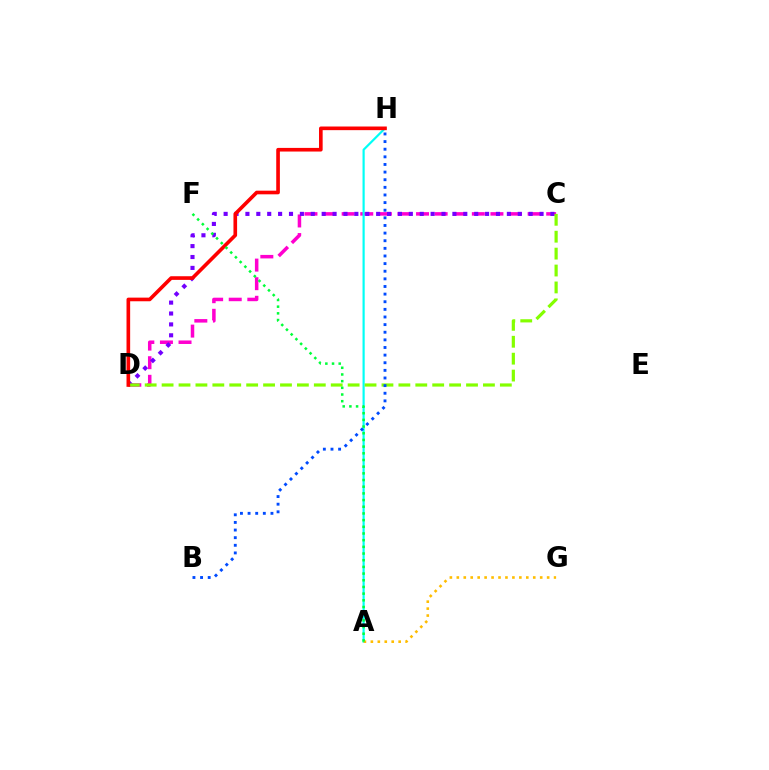{('C', 'D'): [{'color': '#ff00cf', 'line_style': 'dashed', 'thickness': 2.53}, {'color': '#7200ff', 'line_style': 'dotted', 'thickness': 2.96}, {'color': '#84ff00', 'line_style': 'dashed', 'thickness': 2.3}], ('A', 'H'): [{'color': '#00fff6', 'line_style': 'solid', 'thickness': 1.57}], ('A', 'G'): [{'color': '#ffbd00', 'line_style': 'dotted', 'thickness': 1.89}], ('D', 'H'): [{'color': '#ff0000', 'line_style': 'solid', 'thickness': 2.62}], ('A', 'F'): [{'color': '#00ff39', 'line_style': 'dotted', 'thickness': 1.82}], ('B', 'H'): [{'color': '#004bff', 'line_style': 'dotted', 'thickness': 2.07}]}